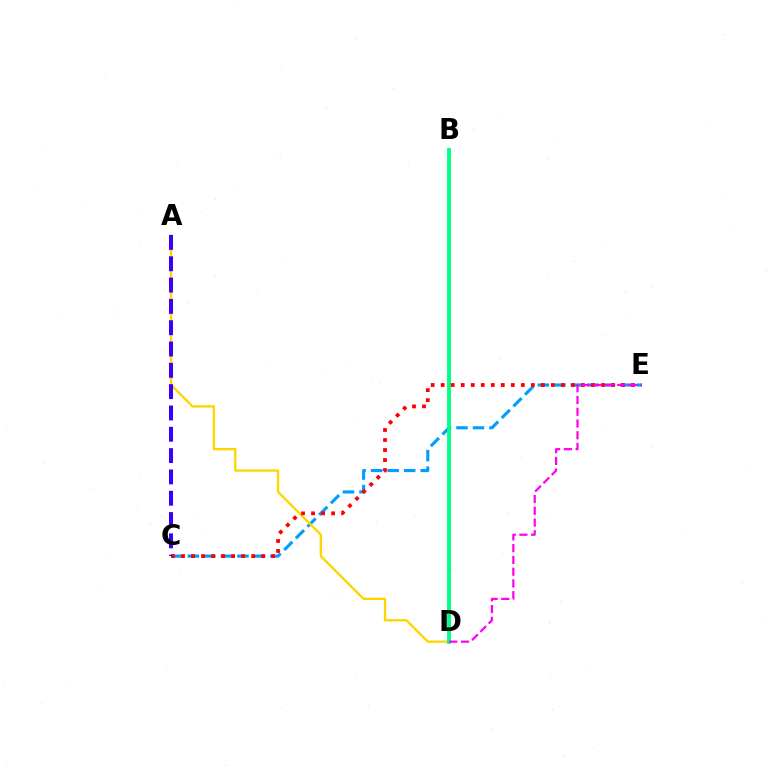{('C', 'E'): [{'color': '#009eff', 'line_style': 'dashed', 'thickness': 2.24}, {'color': '#ff0000', 'line_style': 'dotted', 'thickness': 2.72}], ('A', 'D'): [{'color': '#ffd500', 'line_style': 'solid', 'thickness': 1.68}], ('B', 'D'): [{'color': '#4fff00', 'line_style': 'dotted', 'thickness': 2.07}, {'color': '#00ff86', 'line_style': 'solid', 'thickness': 2.79}], ('A', 'C'): [{'color': '#3700ff', 'line_style': 'dashed', 'thickness': 2.9}], ('D', 'E'): [{'color': '#ff00ed', 'line_style': 'dashed', 'thickness': 1.6}]}